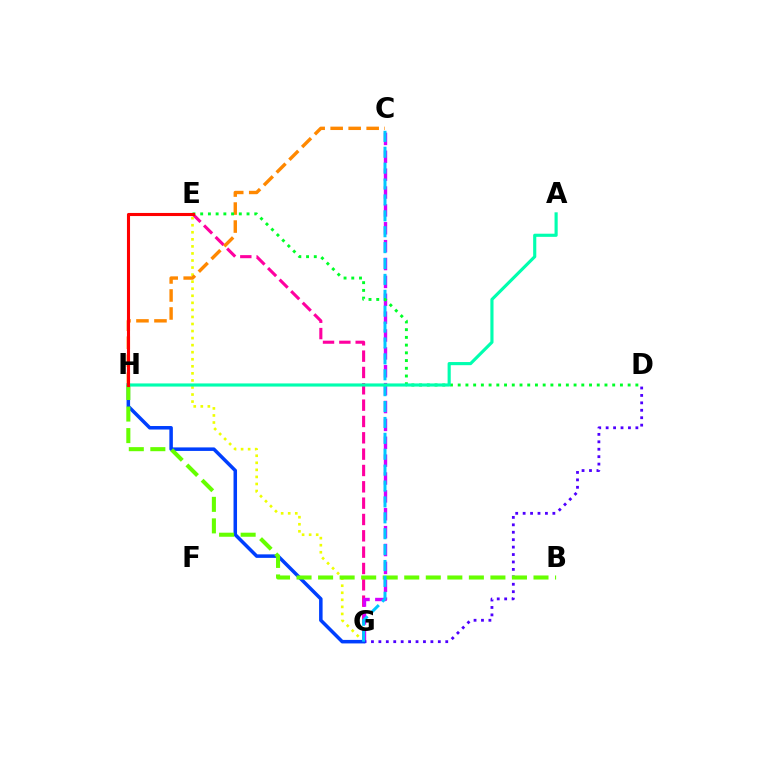{('E', 'G'): [{'color': '#ff00a0', 'line_style': 'dashed', 'thickness': 2.22}, {'color': '#eeff00', 'line_style': 'dotted', 'thickness': 1.92}], ('C', 'G'): [{'color': '#d600ff', 'line_style': 'dashed', 'thickness': 2.43}, {'color': '#00c7ff', 'line_style': 'dashed', 'thickness': 2.16}], ('D', 'G'): [{'color': '#4f00ff', 'line_style': 'dotted', 'thickness': 2.02}], ('G', 'H'): [{'color': '#003fff', 'line_style': 'solid', 'thickness': 2.53}], ('C', 'H'): [{'color': '#ff8800', 'line_style': 'dashed', 'thickness': 2.45}], ('B', 'H'): [{'color': '#66ff00', 'line_style': 'dashed', 'thickness': 2.93}], ('D', 'E'): [{'color': '#00ff27', 'line_style': 'dotted', 'thickness': 2.1}], ('A', 'H'): [{'color': '#00ffaf', 'line_style': 'solid', 'thickness': 2.26}], ('E', 'H'): [{'color': '#ff0000', 'line_style': 'solid', 'thickness': 2.23}]}